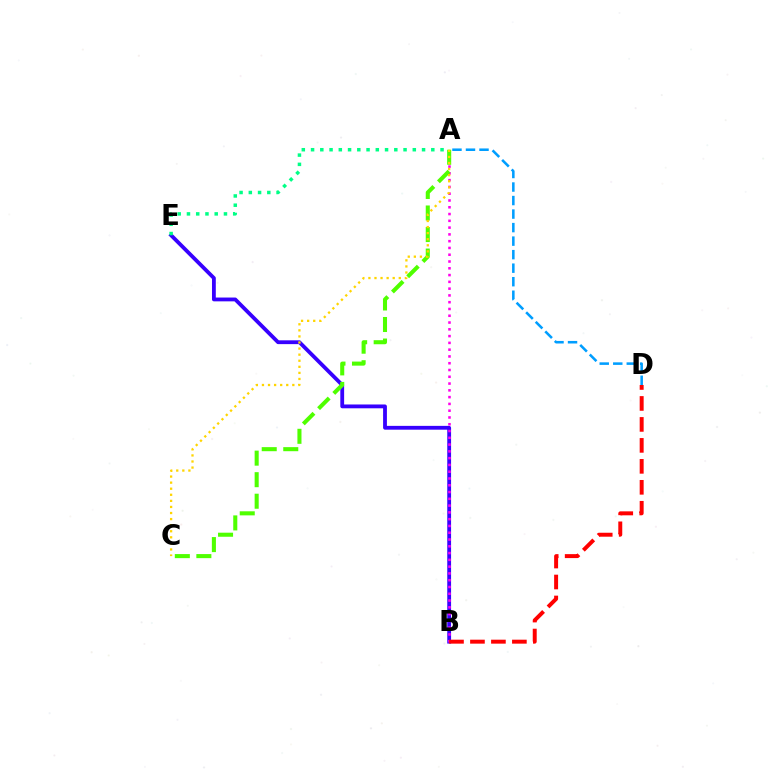{('B', 'E'): [{'color': '#3700ff', 'line_style': 'solid', 'thickness': 2.75}], ('A', 'B'): [{'color': '#ff00ed', 'line_style': 'dotted', 'thickness': 1.84}], ('A', 'D'): [{'color': '#009eff', 'line_style': 'dashed', 'thickness': 1.84}], ('A', 'C'): [{'color': '#4fff00', 'line_style': 'dashed', 'thickness': 2.93}, {'color': '#ffd500', 'line_style': 'dotted', 'thickness': 1.65}], ('A', 'E'): [{'color': '#00ff86', 'line_style': 'dotted', 'thickness': 2.51}], ('B', 'D'): [{'color': '#ff0000', 'line_style': 'dashed', 'thickness': 2.85}]}